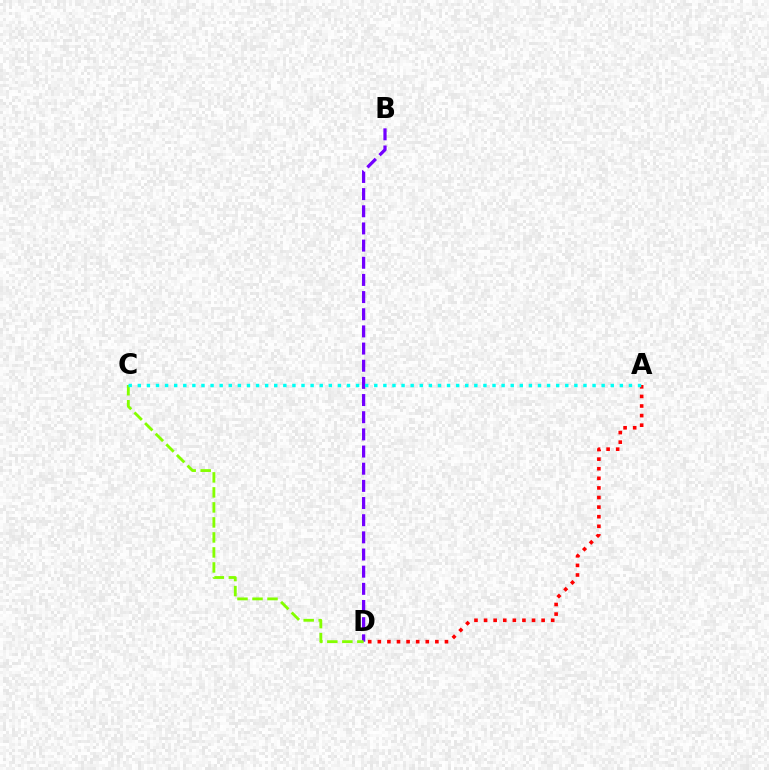{('B', 'D'): [{'color': '#7200ff', 'line_style': 'dashed', 'thickness': 2.33}], ('A', 'D'): [{'color': '#ff0000', 'line_style': 'dotted', 'thickness': 2.61}], ('C', 'D'): [{'color': '#84ff00', 'line_style': 'dashed', 'thickness': 2.04}], ('A', 'C'): [{'color': '#00fff6', 'line_style': 'dotted', 'thickness': 2.47}]}